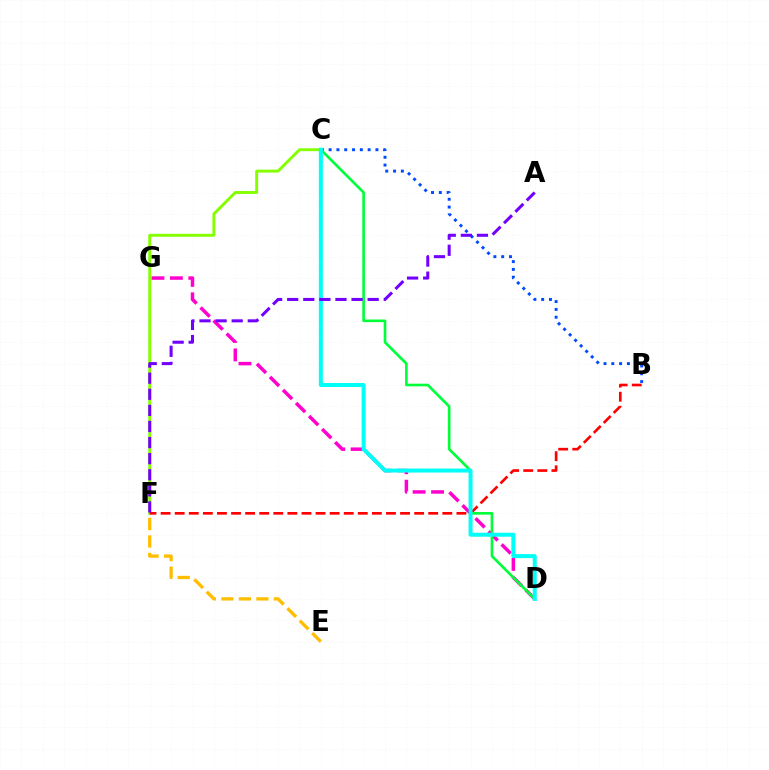{('E', 'F'): [{'color': '#ffbd00', 'line_style': 'dashed', 'thickness': 2.38}], ('B', 'C'): [{'color': '#004bff', 'line_style': 'dotted', 'thickness': 2.12}], ('D', 'G'): [{'color': '#ff00cf', 'line_style': 'dashed', 'thickness': 2.51}], ('C', 'F'): [{'color': '#84ff00', 'line_style': 'solid', 'thickness': 2.11}], ('B', 'F'): [{'color': '#ff0000', 'line_style': 'dashed', 'thickness': 1.91}], ('C', 'D'): [{'color': '#00ff39', 'line_style': 'solid', 'thickness': 1.91}, {'color': '#00fff6', 'line_style': 'solid', 'thickness': 2.87}], ('A', 'F'): [{'color': '#7200ff', 'line_style': 'dashed', 'thickness': 2.19}]}